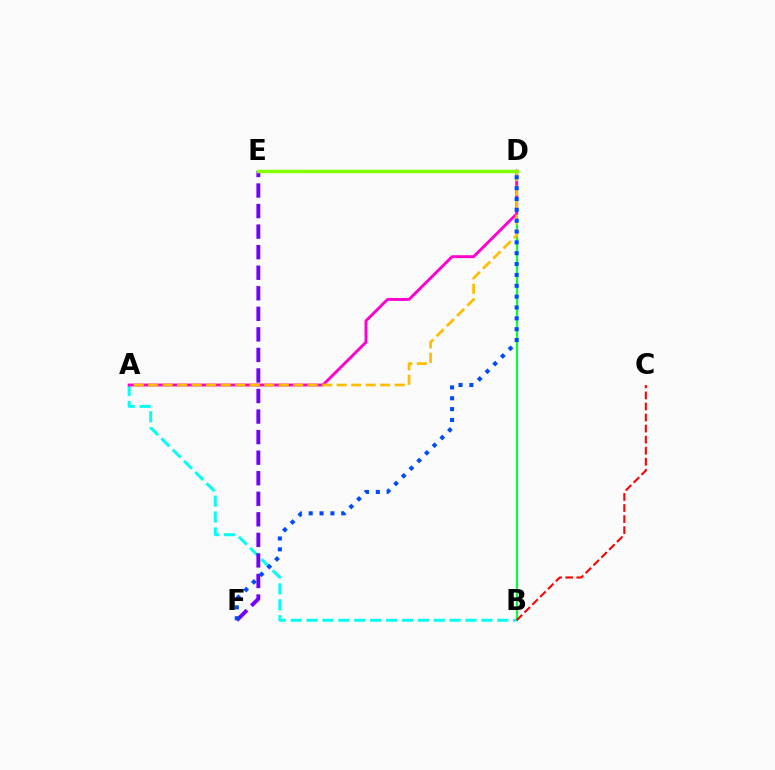{('B', 'D'): [{'color': '#00ff39', 'line_style': 'solid', 'thickness': 1.53}], ('A', 'B'): [{'color': '#00fff6', 'line_style': 'dashed', 'thickness': 2.16}], ('E', 'F'): [{'color': '#7200ff', 'line_style': 'dashed', 'thickness': 2.79}], ('B', 'C'): [{'color': '#ff0000', 'line_style': 'dashed', 'thickness': 1.5}], ('A', 'D'): [{'color': '#ff00cf', 'line_style': 'solid', 'thickness': 2.09}, {'color': '#ffbd00', 'line_style': 'dashed', 'thickness': 1.97}], ('D', 'F'): [{'color': '#004bff', 'line_style': 'dotted', 'thickness': 2.95}], ('D', 'E'): [{'color': '#84ff00', 'line_style': 'solid', 'thickness': 2.49}]}